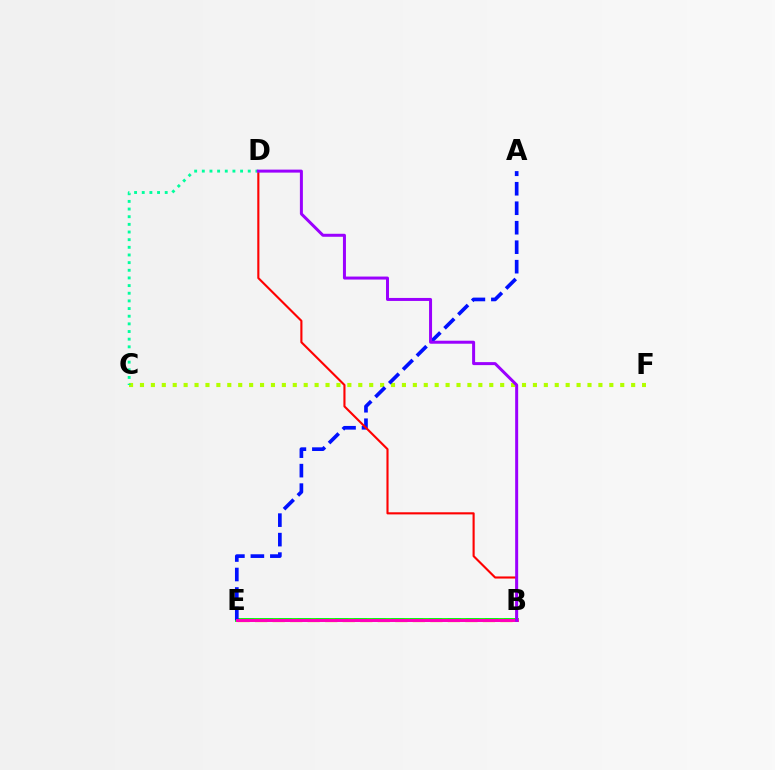{('B', 'E'): [{'color': '#00b5ff', 'line_style': 'dashed', 'thickness': 2.55}, {'color': '#ffa500', 'line_style': 'dashed', 'thickness': 2.38}, {'color': '#08ff00', 'line_style': 'solid', 'thickness': 2.77}, {'color': '#ff00bd', 'line_style': 'solid', 'thickness': 2.16}], ('C', 'F'): [{'color': '#b3ff00', 'line_style': 'dotted', 'thickness': 2.97}], ('A', 'E'): [{'color': '#0010ff', 'line_style': 'dashed', 'thickness': 2.65}], ('B', 'D'): [{'color': '#ff0000', 'line_style': 'solid', 'thickness': 1.53}, {'color': '#9b00ff', 'line_style': 'solid', 'thickness': 2.16}], ('C', 'D'): [{'color': '#00ff9d', 'line_style': 'dotted', 'thickness': 2.08}]}